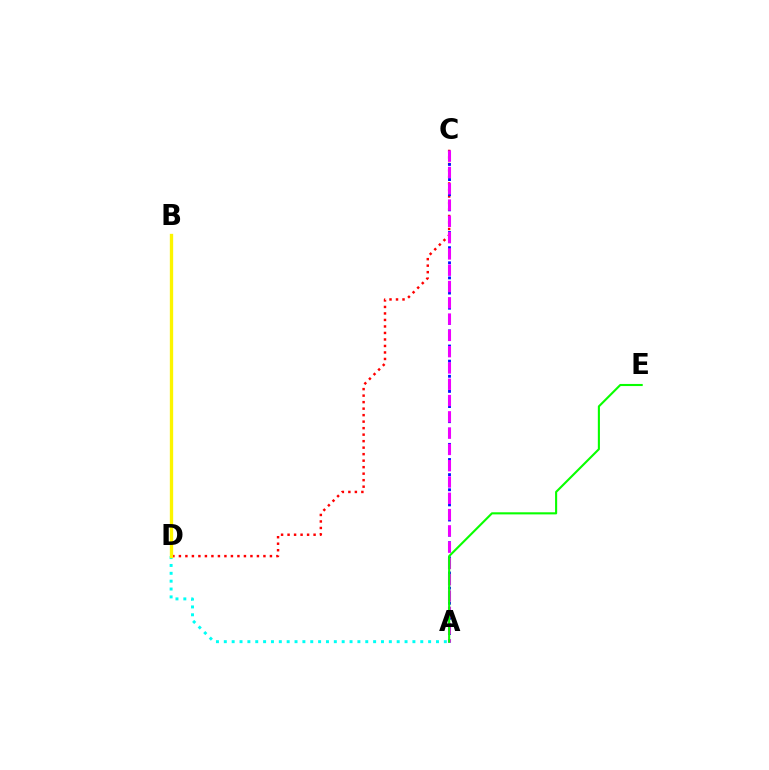{('C', 'D'): [{'color': '#ff0000', 'line_style': 'dotted', 'thickness': 1.77}], ('A', 'D'): [{'color': '#00fff6', 'line_style': 'dotted', 'thickness': 2.14}], ('A', 'C'): [{'color': '#0010ff', 'line_style': 'dotted', 'thickness': 2.06}, {'color': '#ee00ff', 'line_style': 'dashed', 'thickness': 2.21}], ('B', 'D'): [{'color': '#fcf500', 'line_style': 'solid', 'thickness': 2.39}], ('A', 'E'): [{'color': '#08ff00', 'line_style': 'solid', 'thickness': 1.52}]}